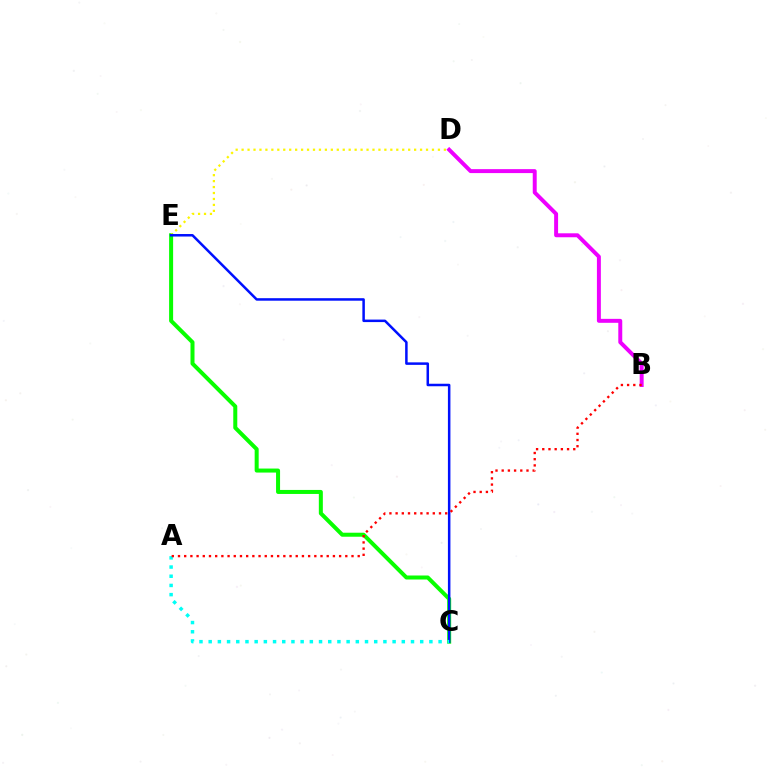{('B', 'D'): [{'color': '#ee00ff', 'line_style': 'solid', 'thickness': 2.85}], ('C', 'E'): [{'color': '#08ff00', 'line_style': 'solid', 'thickness': 2.89}, {'color': '#0010ff', 'line_style': 'solid', 'thickness': 1.8}], ('D', 'E'): [{'color': '#fcf500', 'line_style': 'dotted', 'thickness': 1.62}], ('A', 'C'): [{'color': '#00fff6', 'line_style': 'dotted', 'thickness': 2.5}], ('A', 'B'): [{'color': '#ff0000', 'line_style': 'dotted', 'thickness': 1.68}]}